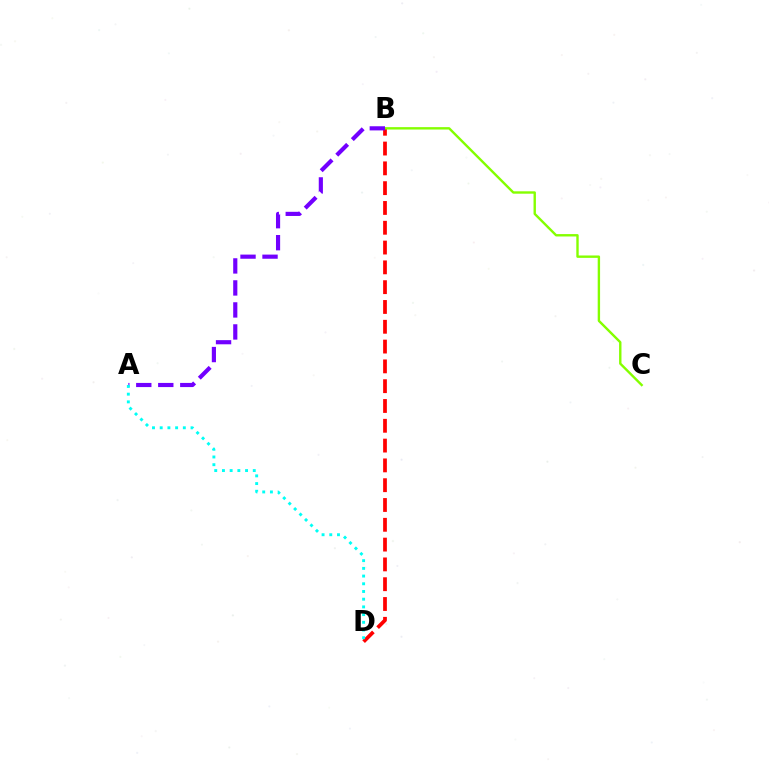{('B', 'D'): [{'color': '#ff0000', 'line_style': 'dashed', 'thickness': 2.69}], ('B', 'C'): [{'color': '#84ff00', 'line_style': 'solid', 'thickness': 1.72}], ('A', 'B'): [{'color': '#7200ff', 'line_style': 'dashed', 'thickness': 2.99}], ('A', 'D'): [{'color': '#00fff6', 'line_style': 'dotted', 'thickness': 2.09}]}